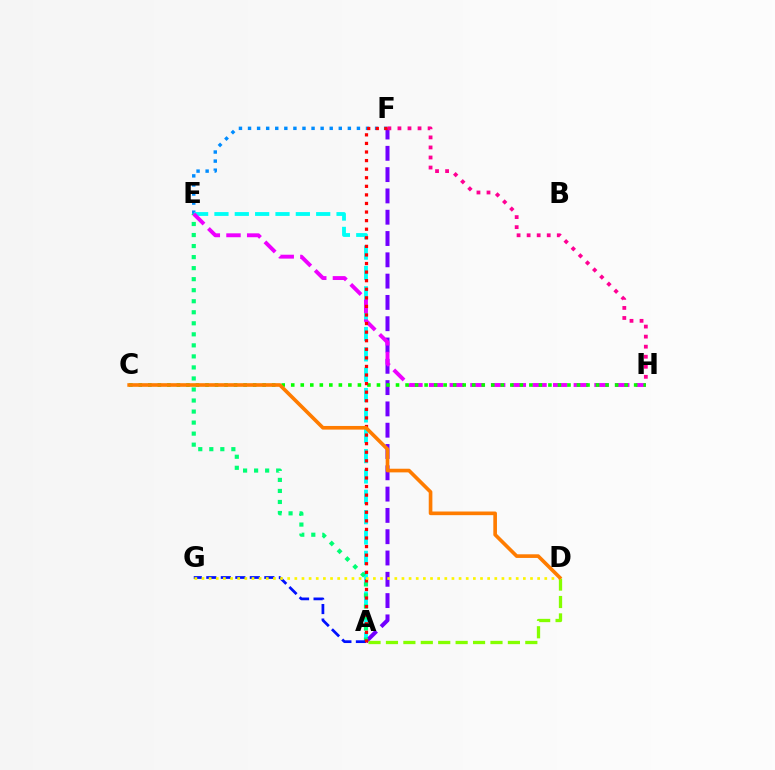{('E', 'F'): [{'color': '#008cff', 'line_style': 'dotted', 'thickness': 2.47}], ('A', 'E'): [{'color': '#00fff6', 'line_style': 'dashed', 'thickness': 2.76}, {'color': '#00ff74', 'line_style': 'dotted', 'thickness': 3.0}], ('A', 'F'): [{'color': '#7200ff', 'line_style': 'dashed', 'thickness': 2.89}, {'color': '#ff0000', 'line_style': 'dotted', 'thickness': 2.33}], ('E', 'H'): [{'color': '#ee00ff', 'line_style': 'dashed', 'thickness': 2.81}], ('A', 'G'): [{'color': '#0010ff', 'line_style': 'dashed', 'thickness': 1.97}], ('A', 'D'): [{'color': '#84ff00', 'line_style': 'dashed', 'thickness': 2.37}], ('C', 'H'): [{'color': '#08ff00', 'line_style': 'dotted', 'thickness': 2.59}], ('F', 'H'): [{'color': '#ff0094', 'line_style': 'dotted', 'thickness': 2.73}], ('D', 'G'): [{'color': '#fcf500', 'line_style': 'dotted', 'thickness': 1.94}], ('C', 'D'): [{'color': '#ff7c00', 'line_style': 'solid', 'thickness': 2.62}]}